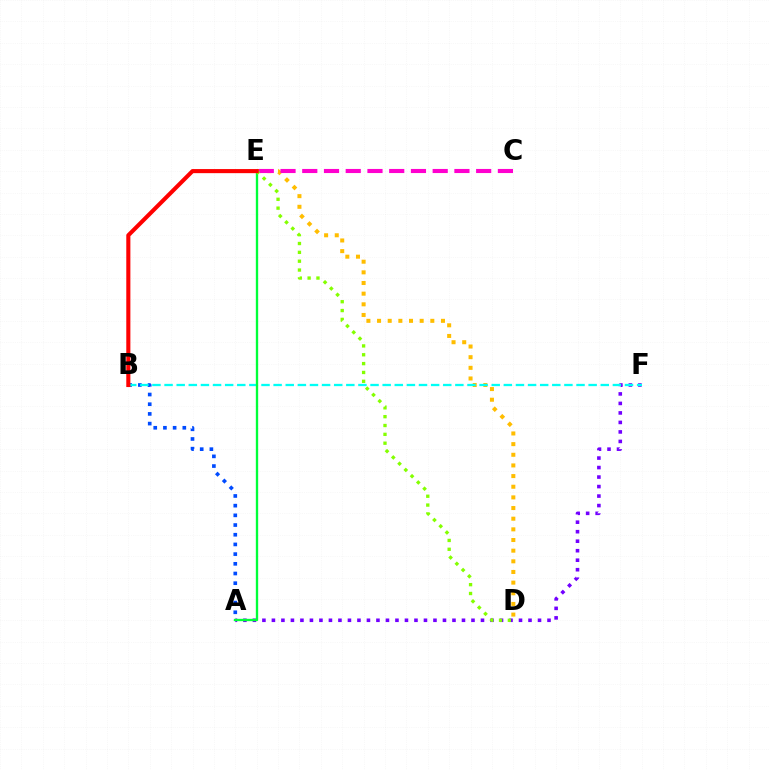{('A', 'F'): [{'color': '#7200ff', 'line_style': 'dotted', 'thickness': 2.58}], ('D', 'E'): [{'color': '#ffbd00', 'line_style': 'dotted', 'thickness': 2.89}, {'color': '#84ff00', 'line_style': 'dotted', 'thickness': 2.4}], ('A', 'B'): [{'color': '#004bff', 'line_style': 'dotted', 'thickness': 2.63}], ('B', 'F'): [{'color': '#00fff6', 'line_style': 'dashed', 'thickness': 1.65}], ('A', 'E'): [{'color': '#00ff39', 'line_style': 'solid', 'thickness': 1.69}], ('C', 'E'): [{'color': '#ff00cf', 'line_style': 'dashed', 'thickness': 2.95}], ('B', 'E'): [{'color': '#ff0000', 'line_style': 'solid', 'thickness': 2.95}]}